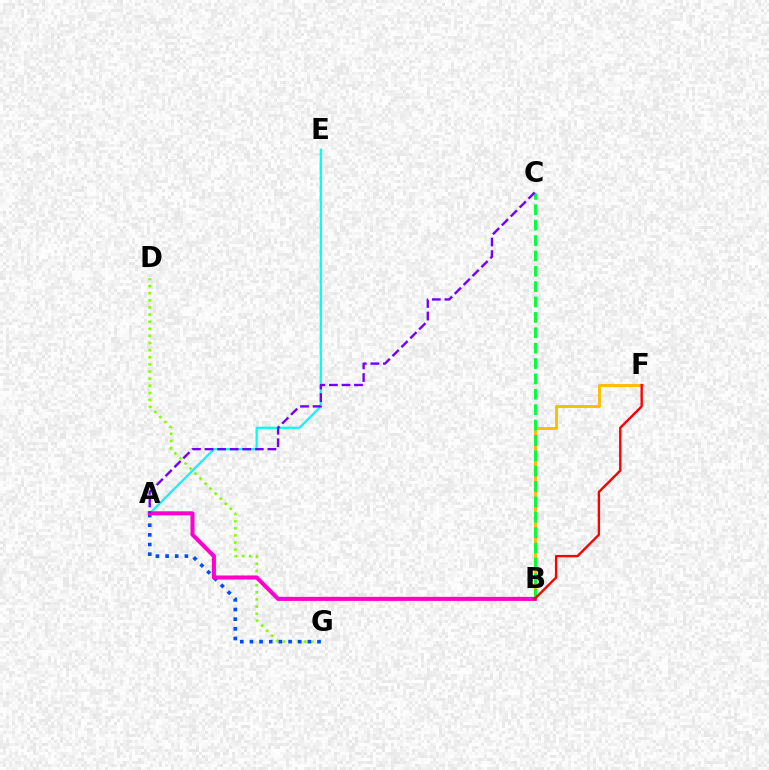{('A', 'E'): [{'color': '#00fff6', 'line_style': 'solid', 'thickness': 1.63}], ('D', 'G'): [{'color': '#84ff00', 'line_style': 'dotted', 'thickness': 1.93}], ('A', 'G'): [{'color': '#004bff', 'line_style': 'dotted', 'thickness': 2.62}], ('B', 'F'): [{'color': '#ffbd00', 'line_style': 'solid', 'thickness': 2.08}, {'color': '#ff0000', 'line_style': 'solid', 'thickness': 1.72}], ('B', 'C'): [{'color': '#00ff39', 'line_style': 'dashed', 'thickness': 2.09}], ('A', 'B'): [{'color': '#ff00cf', 'line_style': 'solid', 'thickness': 2.92}], ('A', 'C'): [{'color': '#7200ff', 'line_style': 'dashed', 'thickness': 1.71}]}